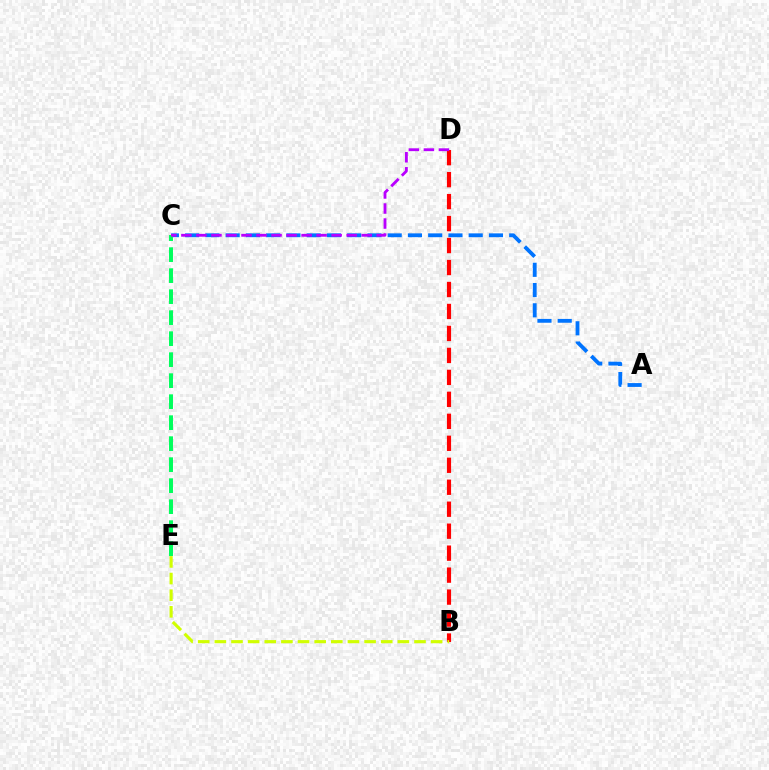{('A', 'C'): [{'color': '#0074ff', 'line_style': 'dashed', 'thickness': 2.75}], ('C', 'E'): [{'color': '#00ff5c', 'line_style': 'dashed', 'thickness': 2.85}], ('B', 'D'): [{'color': '#ff0000', 'line_style': 'dashed', 'thickness': 2.98}], ('B', 'E'): [{'color': '#d1ff00', 'line_style': 'dashed', 'thickness': 2.26}], ('C', 'D'): [{'color': '#b900ff', 'line_style': 'dashed', 'thickness': 2.04}]}